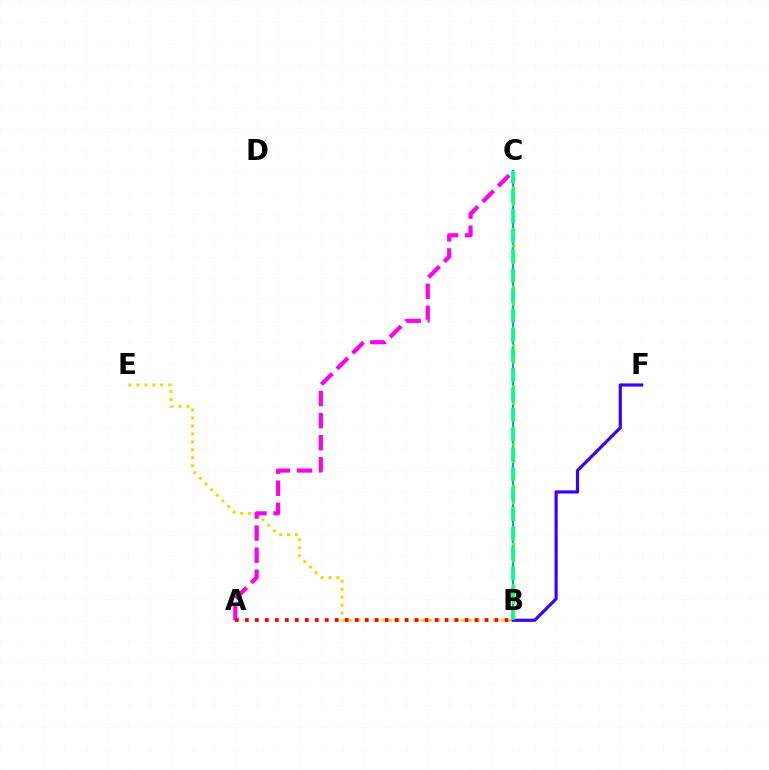{('B', 'E'): [{'color': '#ffd500', 'line_style': 'dotted', 'thickness': 2.16}], ('B', 'C'): [{'color': '#009eff', 'line_style': 'solid', 'thickness': 1.61}, {'color': '#4fff00', 'line_style': 'dotted', 'thickness': 2.25}, {'color': '#00ff86', 'line_style': 'dashed', 'thickness': 2.7}], ('A', 'C'): [{'color': '#ff00ed', 'line_style': 'dashed', 'thickness': 3.0}], ('B', 'F'): [{'color': '#3700ff', 'line_style': 'solid', 'thickness': 2.27}], ('A', 'B'): [{'color': '#ff0000', 'line_style': 'dotted', 'thickness': 2.71}]}